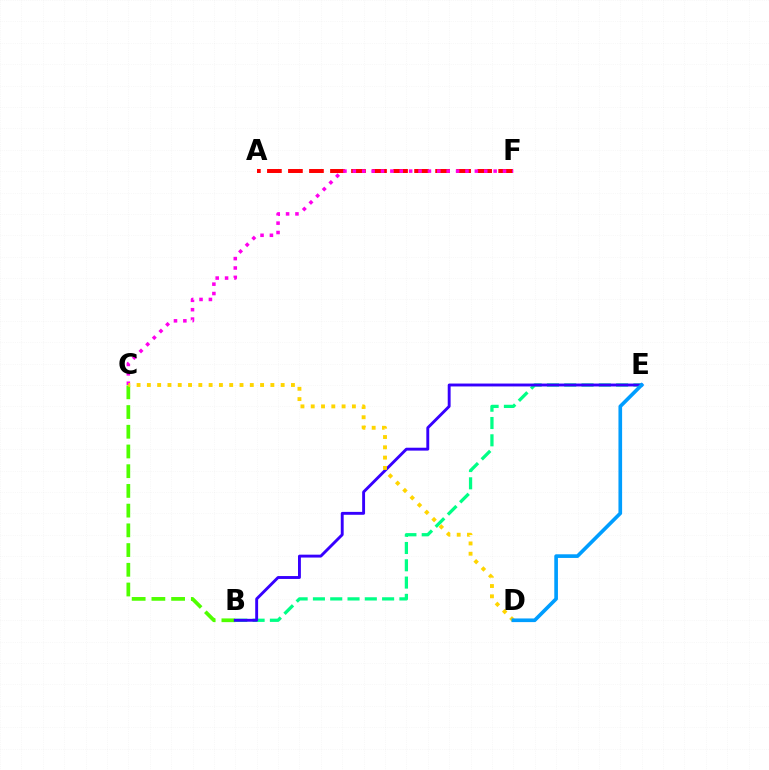{('B', 'E'): [{'color': '#00ff86', 'line_style': 'dashed', 'thickness': 2.35}, {'color': '#3700ff', 'line_style': 'solid', 'thickness': 2.08}], ('B', 'C'): [{'color': '#4fff00', 'line_style': 'dashed', 'thickness': 2.68}], ('A', 'F'): [{'color': '#ff0000', 'line_style': 'dashed', 'thickness': 2.86}], ('C', 'F'): [{'color': '#ff00ed', 'line_style': 'dotted', 'thickness': 2.55}], ('C', 'D'): [{'color': '#ffd500', 'line_style': 'dotted', 'thickness': 2.8}], ('D', 'E'): [{'color': '#009eff', 'line_style': 'solid', 'thickness': 2.63}]}